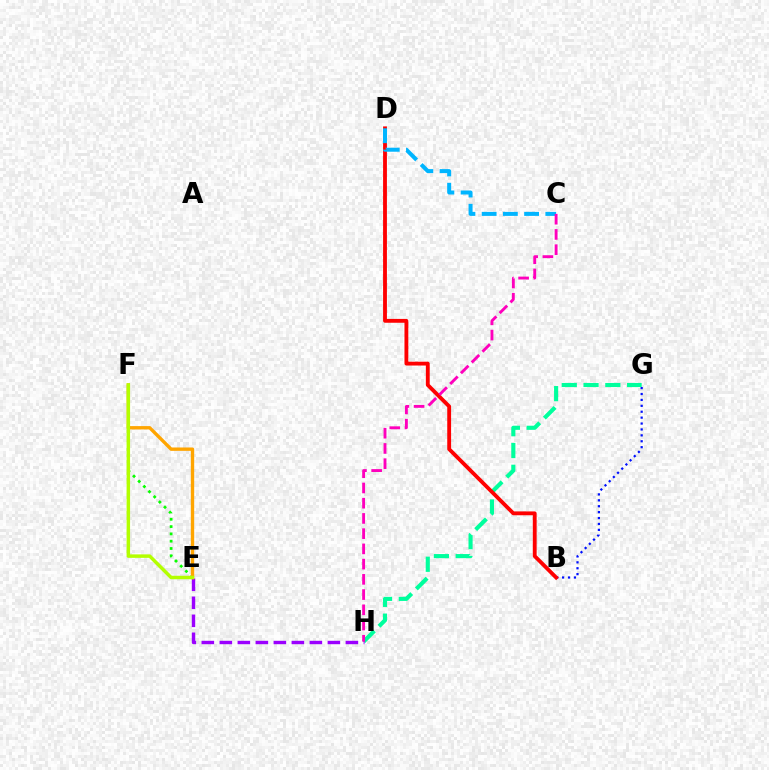{('G', 'H'): [{'color': '#00ff9d', 'line_style': 'dashed', 'thickness': 2.96}], ('E', 'F'): [{'color': '#08ff00', 'line_style': 'dotted', 'thickness': 1.98}, {'color': '#ffa500', 'line_style': 'solid', 'thickness': 2.42}, {'color': '#b3ff00', 'line_style': 'solid', 'thickness': 2.5}], ('B', 'G'): [{'color': '#0010ff', 'line_style': 'dotted', 'thickness': 1.6}], ('B', 'D'): [{'color': '#ff0000', 'line_style': 'solid', 'thickness': 2.76}], ('E', 'H'): [{'color': '#9b00ff', 'line_style': 'dashed', 'thickness': 2.45}], ('C', 'D'): [{'color': '#00b5ff', 'line_style': 'dashed', 'thickness': 2.88}], ('C', 'H'): [{'color': '#ff00bd', 'line_style': 'dashed', 'thickness': 2.07}]}